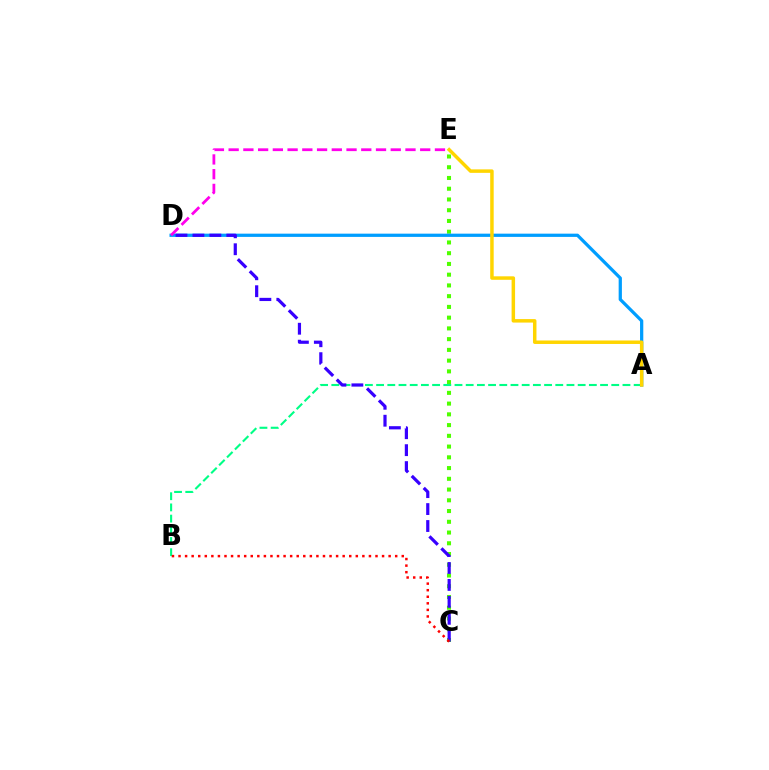{('C', 'E'): [{'color': '#4fff00', 'line_style': 'dotted', 'thickness': 2.92}], ('A', 'D'): [{'color': '#009eff', 'line_style': 'solid', 'thickness': 2.34}], ('A', 'B'): [{'color': '#00ff86', 'line_style': 'dashed', 'thickness': 1.52}], ('A', 'E'): [{'color': '#ffd500', 'line_style': 'solid', 'thickness': 2.51}], ('D', 'E'): [{'color': '#ff00ed', 'line_style': 'dashed', 'thickness': 2.0}], ('C', 'D'): [{'color': '#3700ff', 'line_style': 'dashed', 'thickness': 2.3}], ('B', 'C'): [{'color': '#ff0000', 'line_style': 'dotted', 'thickness': 1.78}]}